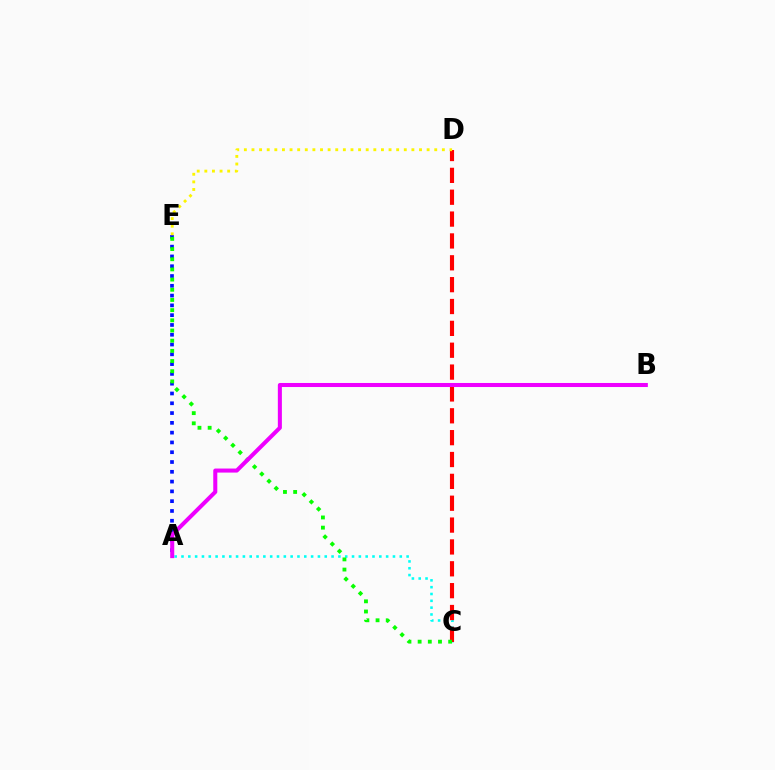{('A', 'C'): [{'color': '#00fff6', 'line_style': 'dotted', 'thickness': 1.85}], ('C', 'D'): [{'color': '#ff0000', 'line_style': 'dashed', 'thickness': 2.97}], ('A', 'E'): [{'color': '#0010ff', 'line_style': 'dotted', 'thickness': 2.66}], ('D', 'E'): [{'color': '#fcf500', 'line_style': 'dotted', 'thickness': 2.07}], ('C', 'E'): [{'color': '#08ff00', 'line_style': 'dotted', 'thickness': 2.77}], ('A', 'B'): [{'color': '#ee00ff', 'line_style': 'solid', 'thickness': 2.91}]}